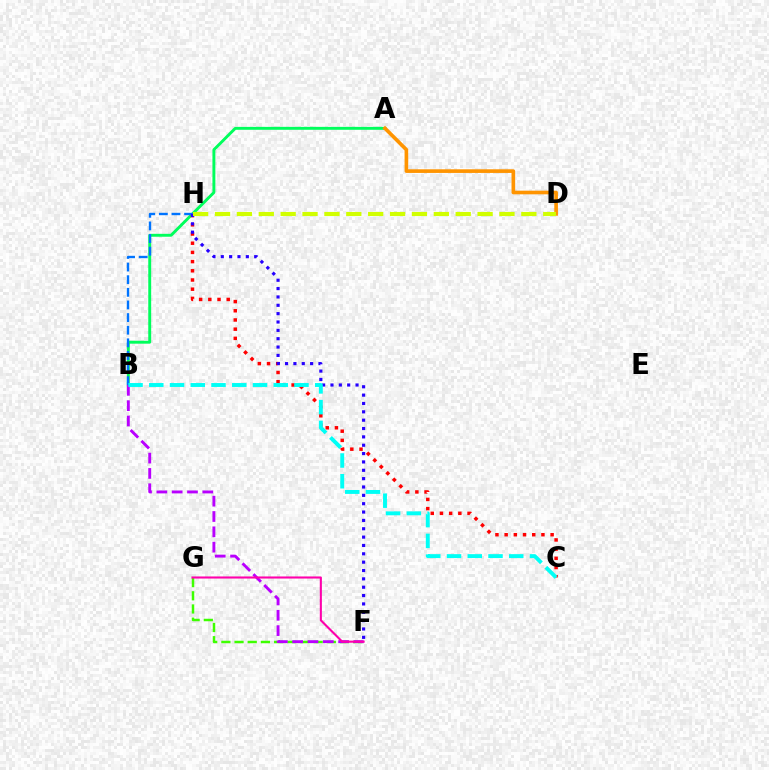{('A', 'B'): [{'color': '#00ff5c', 'line_style': 'solid', 'thickness': 2.1}], ('F', 'G'): [{'color': '#3dff00', 'line_style': 'dashed', 'thickness': 1.79}, {'color': '#ff00ac', 'line_style': 'solid', 'thickness': 1.51}], ('C', 'H'): [{'color': '#ff0000', 'line_style': 'dotted', 'thickness': 2.5}], ('B', 'H'): [{'color': '#0074ff', 'line_style': 'dashed', 'thickness': 1.72}], ('B', 'F'): [{'color': '#b900ff', 'line_style': 'dashed', 'thickness': 2.08}], ('A', 'D'): [{'color': '#ff9400', 'line_style': 'solid', 'thickness': 2.63}], ('F', 'H'): [{'color': '#2500ff', 'line_style': 'dotted', 'thickness': 2.27}], ('B', 'C'): [{'color': '#00fff6', 'line_style': 'dashed', 'thickness': 2.82}], ('D', 'H'): [{'color': '#d1ff00', 'line_style': 'dashed', 'thickness': 2.97}]}